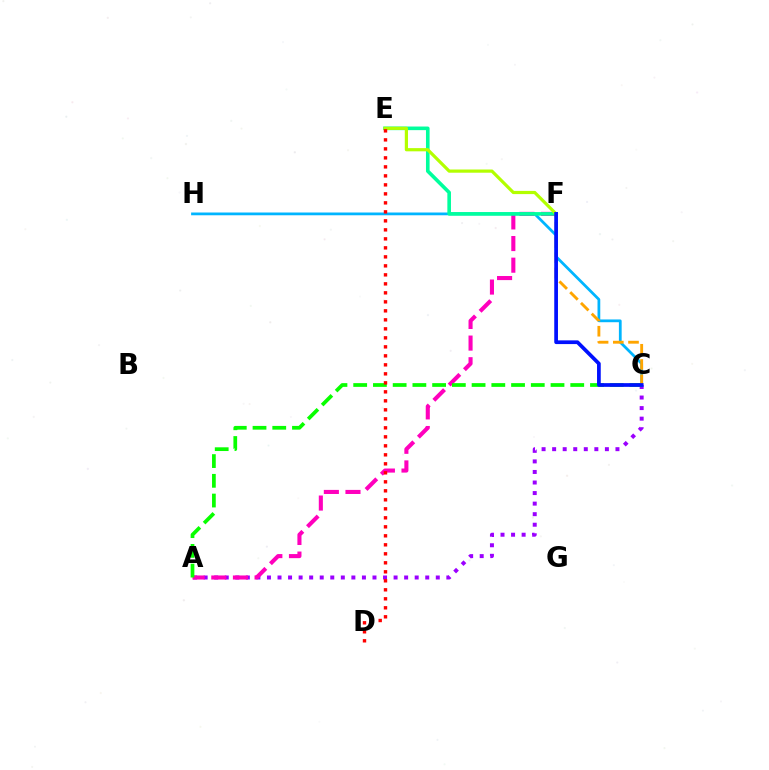{('A', 'C'): [{'color': '#9b00ff', 'line_style': 'dotted', 'thickness': 2.87}, {'color': '#08ff00', 'line_style': 'dashed', 'thickness': 2.68}], ('A', 'F'): [{'color': '#ff00bd', 'line_style': 'dashed', 'thickness': 2.94}], ('C', 'H'): [{'color': '#00b5ff', 'line_style': 'solid', 'thickness': 1.99}], ('E', 'F'): [{'color': '#00ff9d', 'line_style': 'solid', 'thickness': 2.6}, {'color': '#b3ff00', 'line_style': 'solid', 'thickness': 2.3}], ('C', 'F'): [{'color': '#ffa500', 'line_style': 'dashed', 'thickness': 2.07}, {'color': '#0010ff', 'line_style': 'solid', 'thickness': 2.68}], ('D', 'E'): [{'color': '#ff0000', 'line_style': 'dotted', 'thickness': 2.44}]}